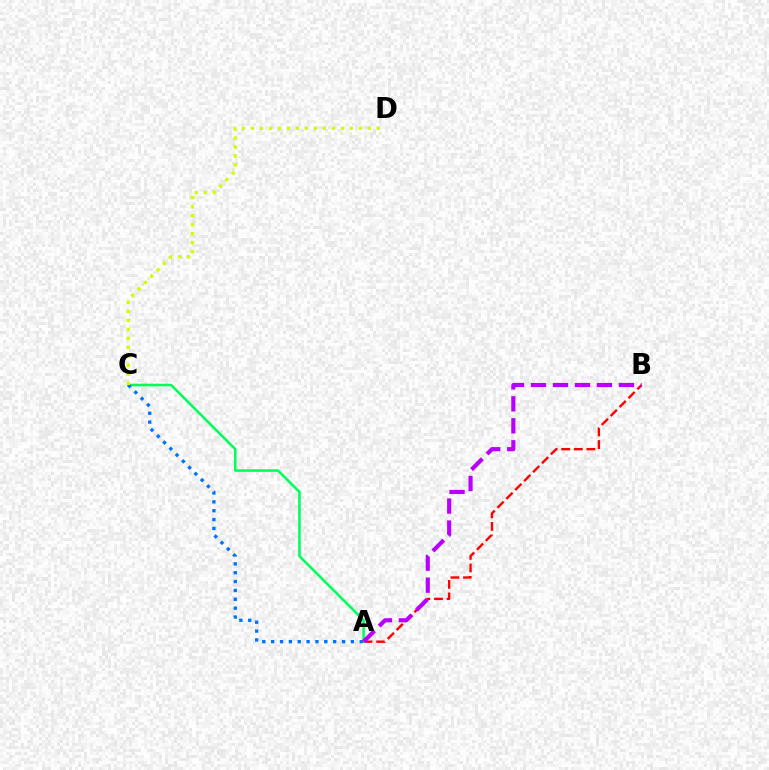{('A', 'B'): [{'color': '#ff0000', 'line_style': 'dashed', 'thickness': 1.71}, {'color': '#b900ff', 'line_style': 'dashed', 'thickness': 2.99}], ('A', 'C'): [{'color': '#00ff5c', 'line_style': 'solid', 'thickness': 1.85}, {'color': '#0074ff', 'line_style': 'dotted', 'thickness': 2.41}], ('C', 'D'): [{'color': '#d1ff00', 'line_style': 'dotted', 'thickness': 2.44}]}